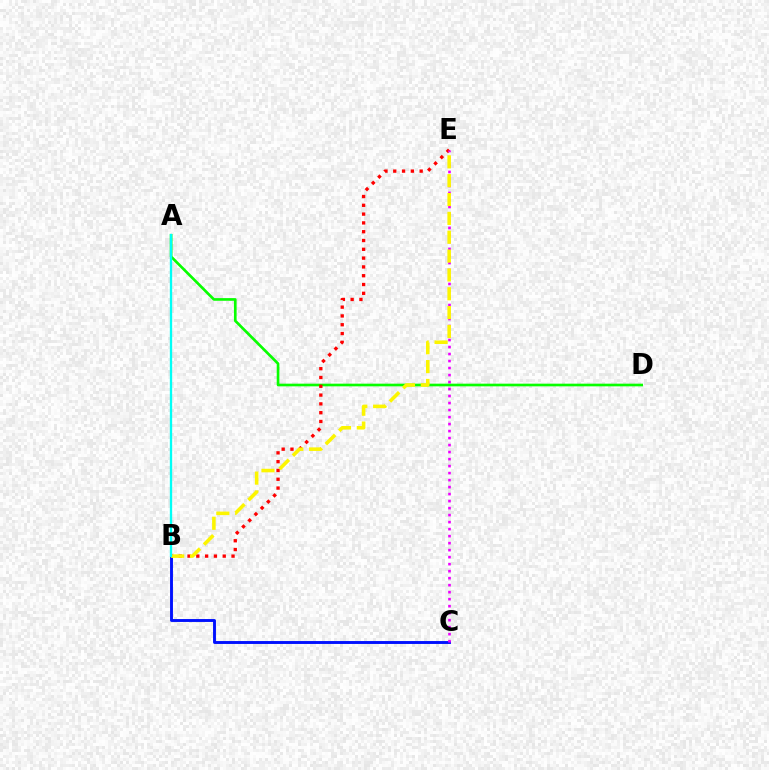{('B', 'C'): [{'color': '#0010ff', 'line_style': 'solid', 'thickness': 2.09}], ('A', 'D'): [{'color': '#08ff00', 'line_style': 'solid', 'thickness': 1.92}], ('B', 'E'): [{'color': '#ff0000', 'line_style': 'dotted', 'thickness': 2.39}, {'color': '#fcf500', 'line_style': 'dashed', 'thickness': 2.56}], ('C', 'E'): [{'color': '#ee00ff', 'line_style': 'dotted', 'thickness': 1.9}], ('A', 'B'): [{'color': '#00fff6', 'line_style': 'solid', 'thickness': 1.67}]}